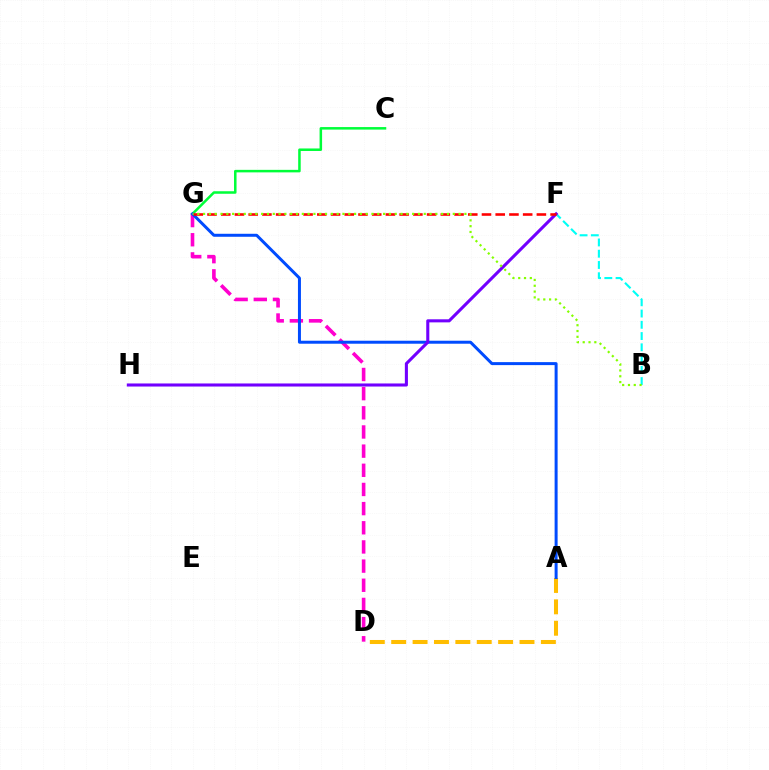{('B', 'F'): [{'color': '#00fff6', 'line_style': 'dashed', 'thickness': 1.53}], ('D', 'G'): [{'color': '#ff00cf', 'line_style': 'dashed', 'thickness': 2.6}], ('A', 'D'): [{'color': '#ffbd00', 'line_style': 'dashed', 'thickness': 2.91}], ('C', 'G'): [{'color': '#00ff39', 'line_style': 'solid', 'thickness': 1.82}], ('A', 'G'): [{'color': '#004bff', 'line_style': 'solid', 'thickness': 2.15}], ('F', 'H'): [{'color': '#7200ff', 'line_style': 'solid', 'thickness': 2.21}], ('F', 'G'): [{'color': '#ff0000', 'line_style': 'dashed', 'thickness': 1.86}], ('B', 'G'): [{'color': '#84ff00', 'line_style': 'dotted', 'thickness': 1.58}]}